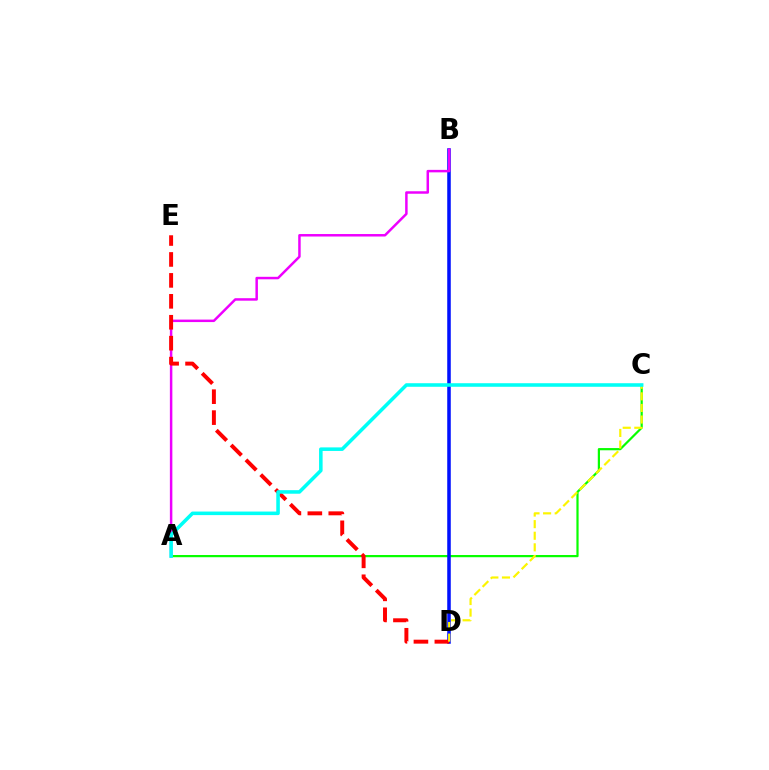{('A', 'C'): [{'color': '#08ff00', 'line_style': 'solid', 'thickness': 1.59}, {'color': '#00fff6', 'line_style': 'solid', 'thickness': 2.56}], ('B', 'D'): [{'color': '#0010ff', 'line_style': 'solid', 'thickness': 2.54}], ('A', 'B'): [{'color': '#ee00ff', 'line_style': 'solid', 'thickness': 1.79}], ('D', 'E'): [{'color': '#ff0000', 'line_style': 'dashed', 'thickness': 2.84}], ('C', 'D'): [{'color': '#fcf500', 'line_style': 'dashed', 'thickness': 1.58}]}